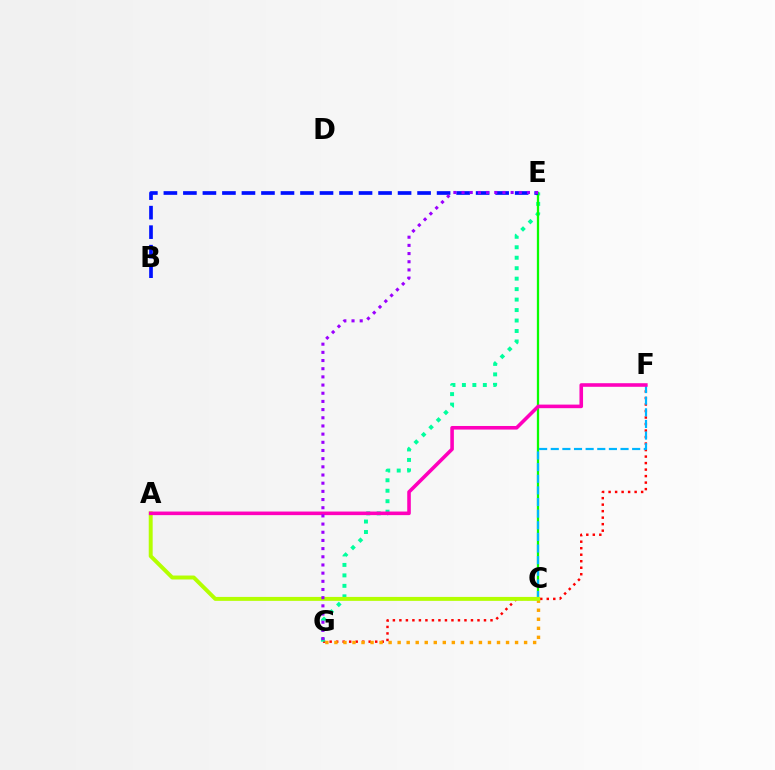{('F', 'G'): [{'color': '#ff0000', 'line_style': 'dotted', 'thickness': 1.77}], ('E', 'G'): [{'color': '#00ff9d', 'line_style': 'dotted', 'thickness': 2.84}, {'color': '#9b00ff', 'line_style': 'dotted', 'thickness': 2.22}], ('C', 'E'): [{'color': '#08ff00', 'line_style': 'solid', 'thickness': 1.63}], ('C', 'G'): [{'color': '#ffa500', 'line_style': 'dotted', 'thickness': 2.45}], ('C', 'F'): [{'color': '#00b5ff', 'line_style': 'dashed', 'thickness': 1.58}], ('A', 'C'): [{'color': '#b3ff00', 'line_style': 'solid', 'thickness': 2.84}], ('B', 'E'): [{'color': '#0010ff', 'line_style': 'dashed', 'thickness': 2.65}], ('A', 'F'): [{'color': '#ff00bd', 'line_style': 'solid', 'thickness': 2.58}]}